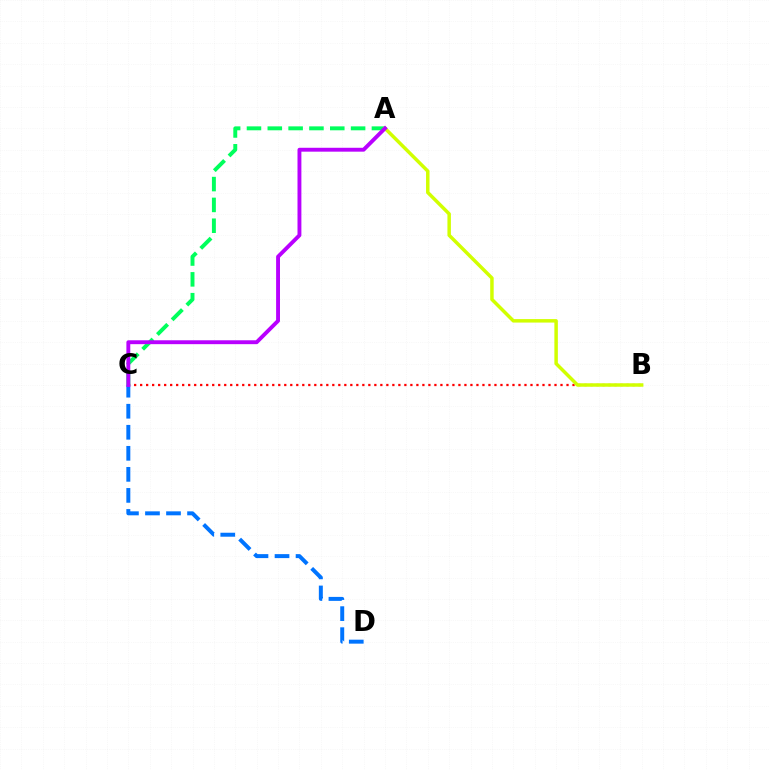{('B', 'C'): [{'color': '#ff0000', 'line_style': 'dotted', 'thickness': 1.63}], ('A', 'C'): [{'color': '#00ff5c', 'line_style': 'dashed', 'thickness': 2.83}, {'color': '#b900ff', 'line_style': 'solid', 'thickness': 2.8}], ('A', 'B'): [{'color': '#d1ff00', 'line_style': 'solid', 'thickness': 2.5}], ('C', 'D'): [{'color': '#0074ff', 'line_style': 'dashed', 'thickness': 2.86}]}